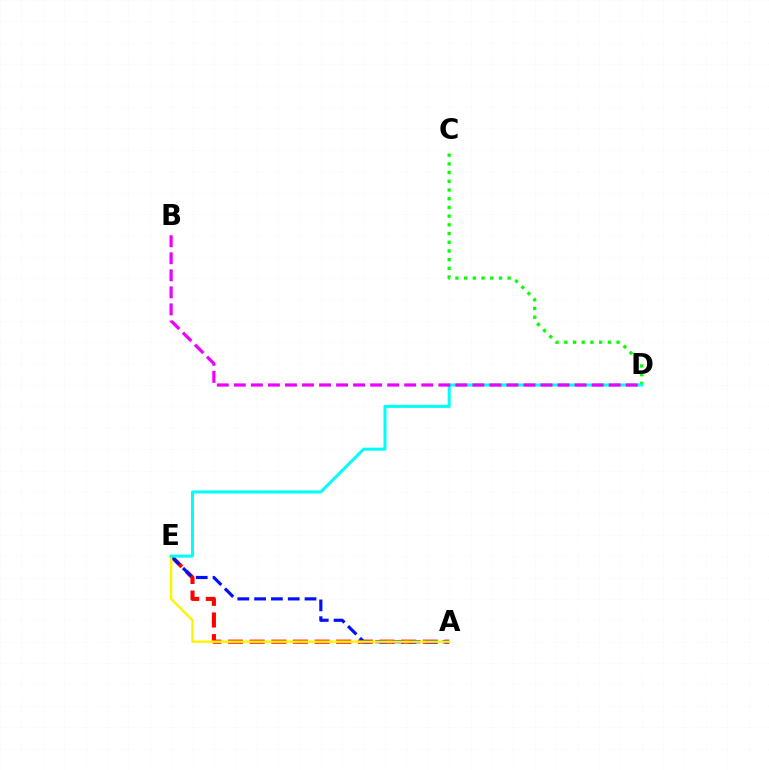{('C', 'D'): [{'color': '#08ff00', 'line_style': 'dotted', 'thickness': 2.37}], ('A', 'E'): [{'color': '#ff0000', 'line_style': 'dashed', 'thickness': 2.94}, {'color': '#0010ff', 'line_style': 'dashed', 'thickness': 2.28}, {'color': '#fcf500', 'line_style': 'solid', 'thickness': 1.75}], ('D', 'E'): [{'color': '#00fff6', 'line_style': 'solid', 'thickness': 2.18}], ('B', 'D'): [{'color': '#ee00ff', 'line_style': 'dashed', 'thickness': 2.31}]}